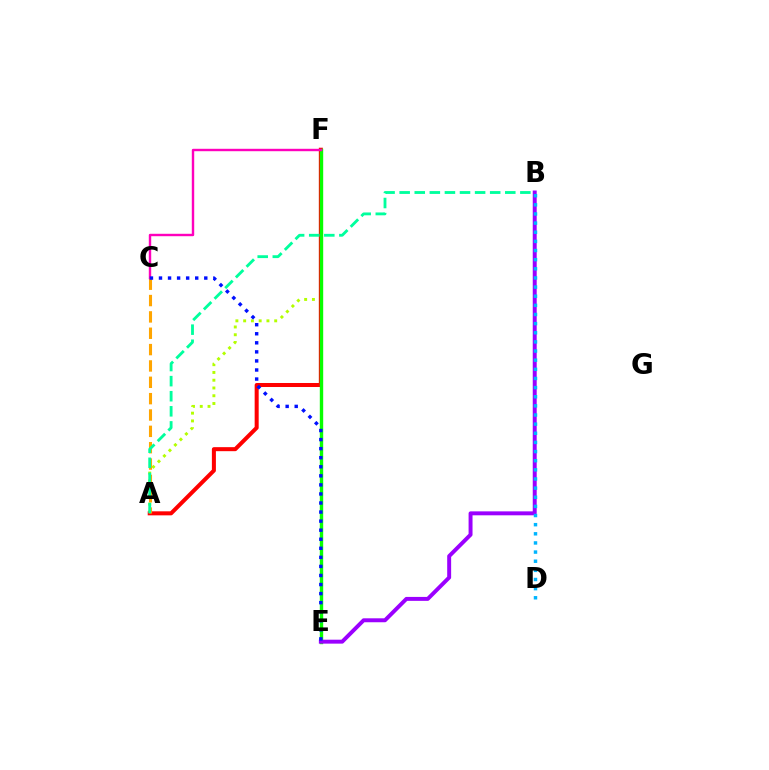{('A', 'F'): [{'color': '#b3ff00', 'line_style': 'dotted', 'thickness': 2.11}, {'color': '#ff0000', 'line_style': 'solid', 'thickness': 2.89}], ('E', 'F'): [{'color': '#08ff00', 'line_style': 'solid', 'thickness': 2.44}], ('A', 'C'): [{'color': '#ffa500', 'line_style': 'dashed', 'thickness': 2.22}], ('B', 'E'): [{'color': '#9b00ff', 'line_style': 'solid', 'thickness': 2.84}], ('C', 'F'): [{'color': '#ff00bd', 'line_style': 'solid', 'thickness': 1.74}], ('C', 'E'): [{'color': '#0010ff', 'line_style': 'dotted', 'thickness': 2.46}], ('B', 'D'): [{'color': '#00b5ff', 'line_style': 'dotted', 'thickness': 2.48}], ('A', 'B'): [{'color': '#00ff9d', 'line_style': 'dashed', 'thickness': 2.05}]}